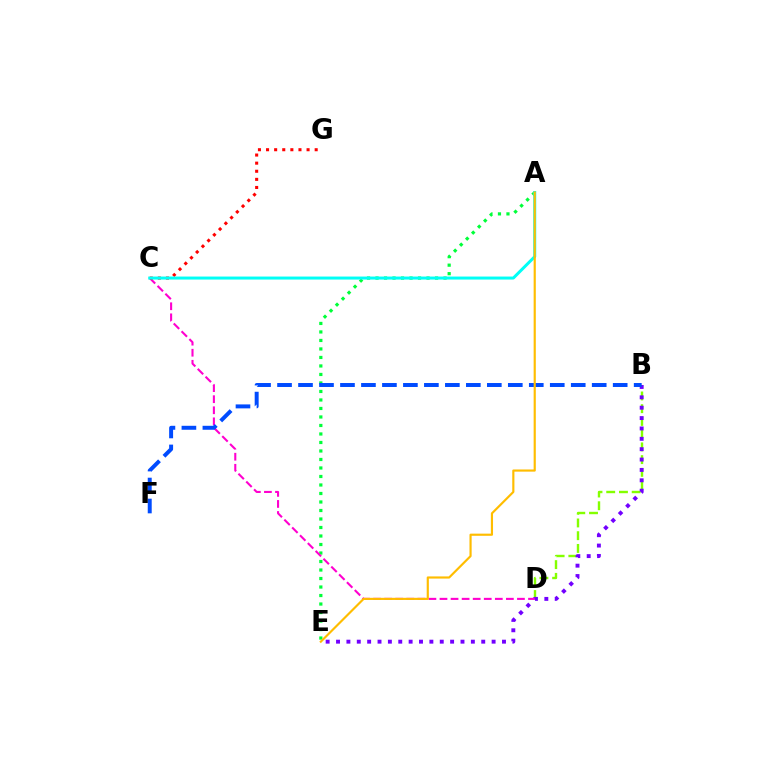{('B', 'D'): [{'color': '#84ff00', 'line_style': 'dashed', 'thickness': 1.73}], ('A', 'E'): [{'color': '#00ff39', 'line_style': 'dotted', 'thickness': 2.31}, {'color': '#ffbd00', 'line_style': 'solid', 'thickness': 1.56}], ('B', 'E'): [{'color': '#7200ff', 'line_style': 'dotted', 'thickness': 2.82}], ('C', 'D'): [{'color': '#ff00cf', 'line_style': 'dashed', 'thickness': 1.5}], ('C', 'G'): [{'color': '#ff0000', 'line_style': 'dotted', 'thickness': 2.2}], ('A', 'C'): [{'color': '#00fff6', 'line_style': 'solid', 'thickness': 2.16}], ('B', 'F'): [{'color': '#004bff', 'line_style': 'dashed', 'thickness': 2.85}]}